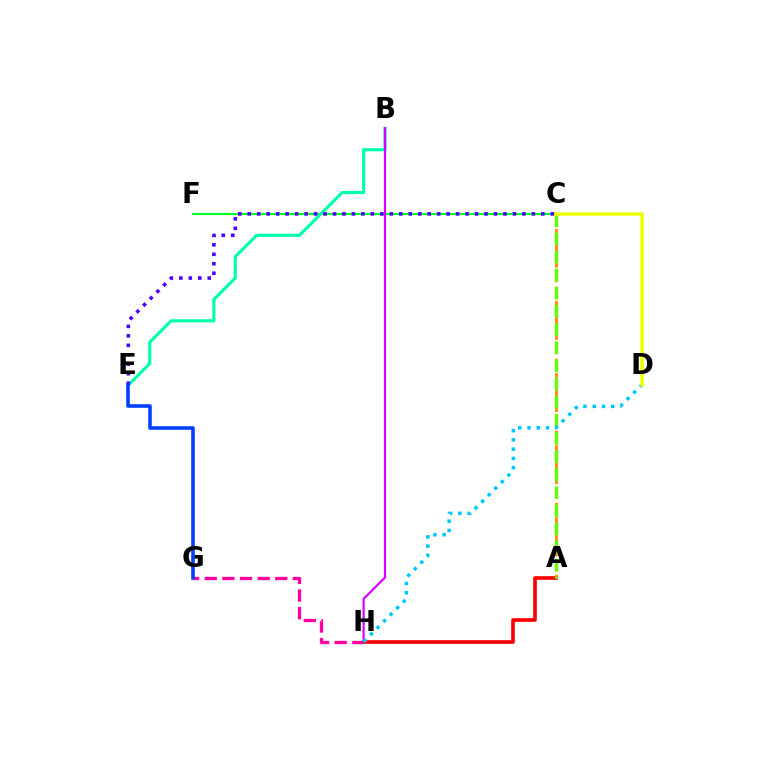{('C', 'F'): [{'color': '#00ff27', 'line_style': 'solid', 'thickness': 1.54}], ('B', 'E'): [{'color': '#00ffaf', 'line_style': 'solid', 'thickness': 2.26}], ('A', 'H'): [{'color': '#ff0000', 'line_style': 'solid', 'thickness': 2.61}], ('B', 'H'): [{'color': '#d600ff', 'line_style': 'solid', 'thickness': 1.58}], ('G', 'H'): [{'color': '#ff00a0', 'line_style': 'dashed', 'thickness': 2.4}], ('C', 'E'): [{'color': '#4f00ff', 'line_style': 'dotted', 'thickness': 2.57}], ('A', 'C'): [{'color': '#ff8800', 'line_style': 'dashed', 'thickness': 1.96}, {'color': '#66ff00', 'line_style': 'dashed', 'thickness': 2.46}], ('E', 'G'): [{'color': '#003fff', 'line_style': 'solid', 'thickness': 2.58}], ('D', 'H'): [{'color': '#00c7ff', 'line_style': 'dotted', 'thickness': 2.52}], ('C', 'D'): [{'color': '#eeff00', 'line_style': 'solid', 'thickness': 2.53}]}